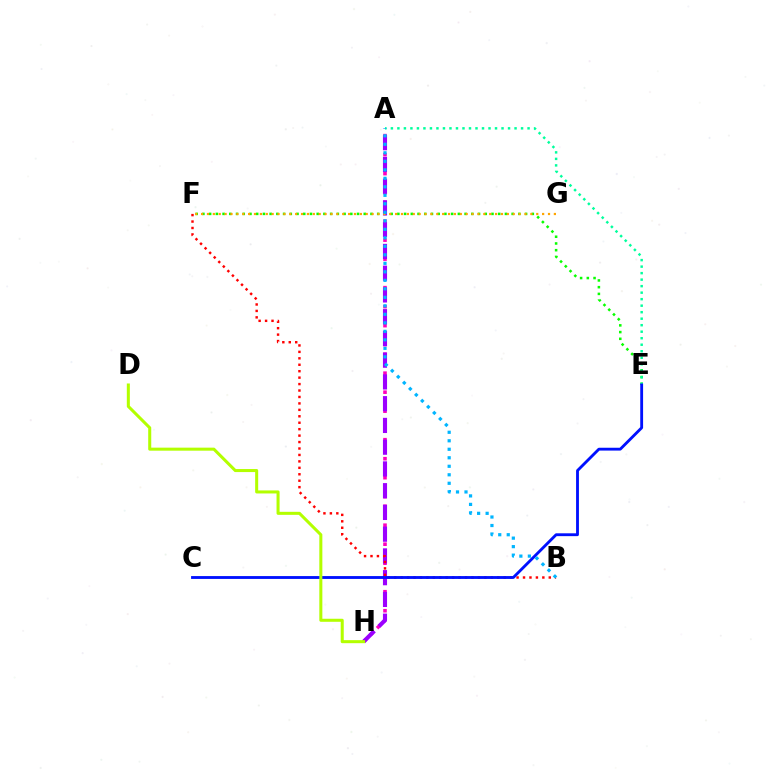{('A', 'H'): [{'color': '#ff00bd', 'line_style': 'dotted', 'thickness': 2.58}, {'color': '#9b00ff', 'line_style': 'dashed', 'thickness': 2.95}], ('E', 'F'): [{'color': '#08ff00', 'line_style': 'dotted', 'thickness': 1.83}], ('A', 'E'): [{'color': '#00ff9d', 'line_style': 'dotted', 'thickness': 1.77}], ('B', 'F'): [{'color': '#ff0000', 'line_style': 'dotted', 'thickness': 1.75}], ('C', 'E'): [{'color': '#0010ff', 'line_style': 'solid', 'thickness': 2.05}], ('D', 'H'): [{'color': '#b3ff00', 'line_style': 'solid', 'thickness': 2.19}], ('F', 'G'): [{'color': '#ffa500', 'line_style': 'dotted', 'thickness': 1.6}], ('A', 'B'): [{'color': '#00b5ff', 'line_style': 'dotted', 'thickness': 2.31}]}